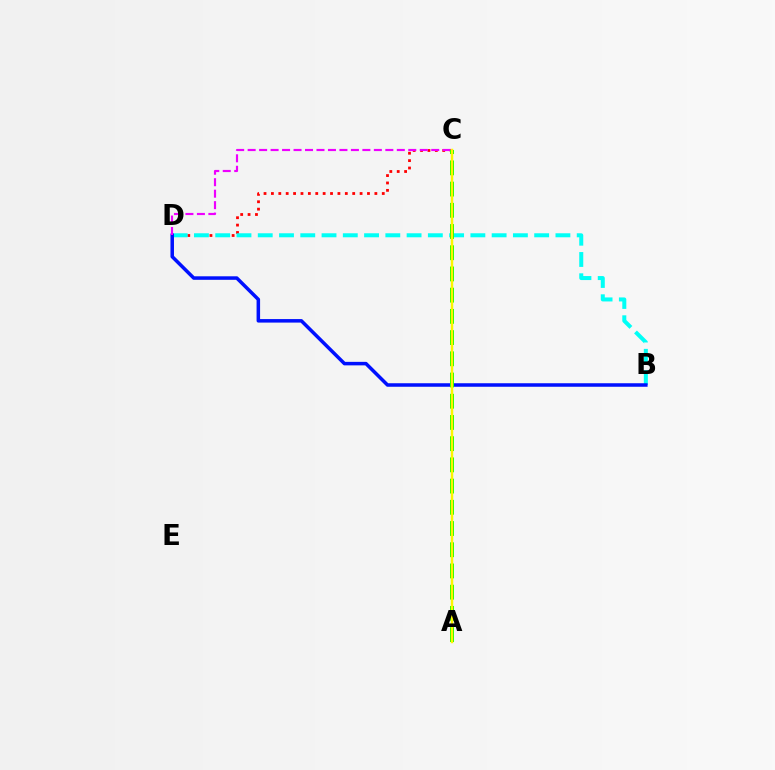{('C', 'D'): [{'color': '#ff0000', 'line_style': 'dotted', 'thickness': 2.01}, {'color': '#ee00ff', 'line_style': 'dashed', 'thickness': 1.56}], ('B', 'D'): [{'color': '#00fff6', 'line_style': 'dashed', 'thickness': 2.89}, {'color': '#0010ff', 'line_style': 'solid', 'thickness': 2.53}], ('A', 'C'): [{'color': '#08ff00', 'line_style': 'dashed', 'thickness': 2.88}, {'color': '#fcf500', 'line_style': 'solid', 'thickness': 1.77}]}